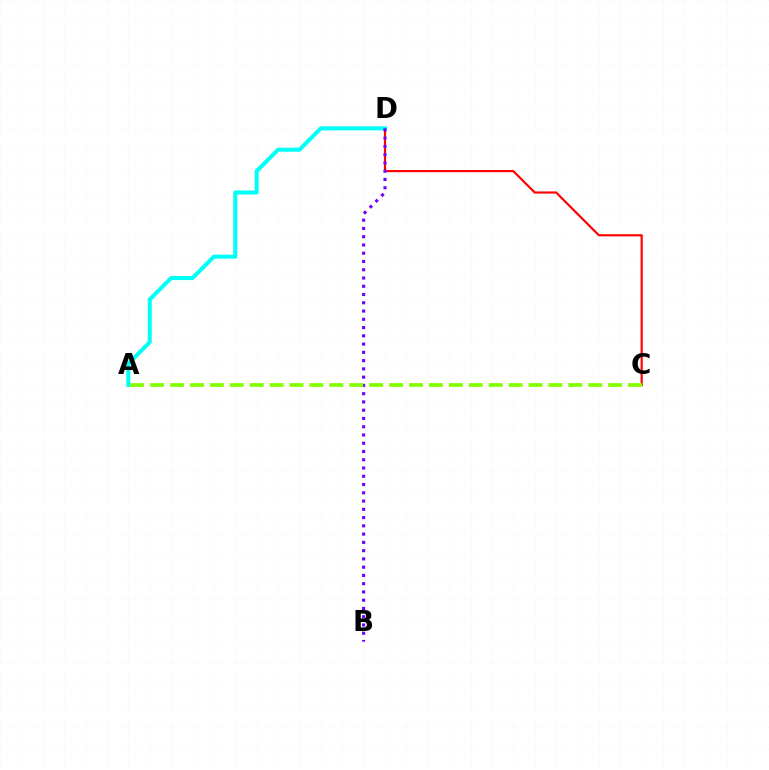{('C', 'D'): [{'color': '#ff0000', 'line_style': 'solid', 'thickness': 1.56}], ('A', 'D'): [{'color': '#00fff6', 'line_style': 'solid', 'thickness': 2.89}], ('B', 'D'): [{'color': '#7200ff', 'line_style': 'dotted', 'thickness': 2.24}], ('A', 'C'): [{'color': '#84ff00', 'line_style': 'dashed', 'thickness': 2.71}]}